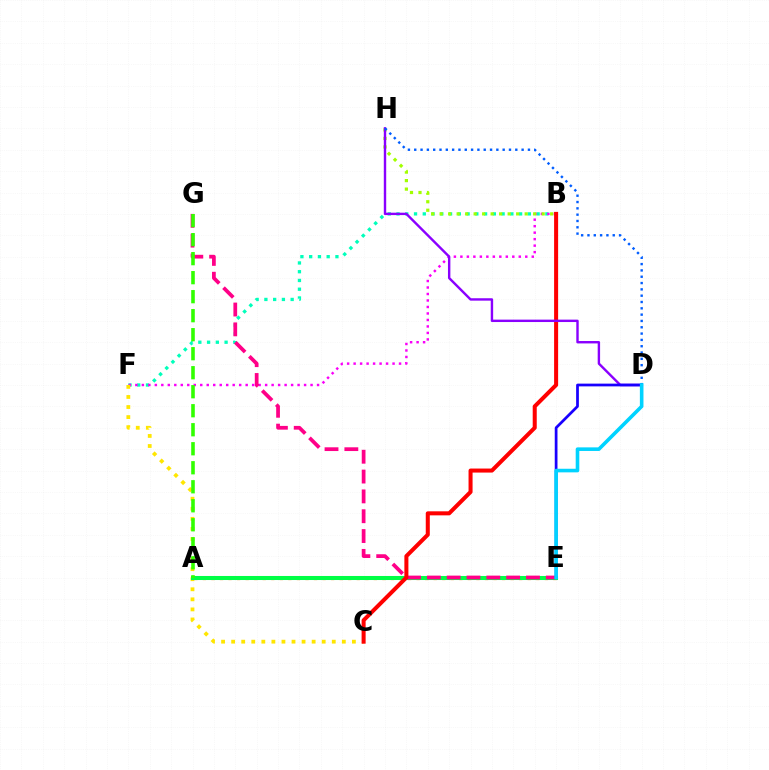{('A', 'E'): [{'color': '#ff7000', 'line_style': 'dotted', 'thickness': 2.32}, {'color': '#00ff45', 'line_style': 'solid', 'thickness': 2.92}], ('B', 'F'): [{'color': '#00ffbb', 'line_style': 'dotted', 'thickness': 2.38}, {'color': '#fa00f9', 'line_style': 'dotted', 'thickness': 1.76}], ('C', 'F'): [{'color': '#ffe600', 'line_style': 'dotted', 'thickness': 2.73}], ('B', 'H'): [{'color': '#a2ff00', 'line_style': 'dotted', 'thickness': 2.31}], ('E', 'G'): [{'color': '#ff0088', 'line_style': 'dashed', 'thickness': 2.69}], ('B', 'C'): [{'color': '#ff0000', 'line_style': 'solid', 'thickness': 2.9}], ('A', 'G'): [{'color': '#31ff00', 'line_style': 'dashed', 'thickness': 2.58}], ('D', 'H'): [{'color': '#8a00ff', 'line_style': 'solid', 'thickness': 1.73}, {'color': '#005dff', 'line_style': 'dotted', 'thickness': 1.72}], ('D', 'E'): [{'color': '#1900ff', 'line_style': 'solid', 'thickness': 1.97}, {'color': '#00d3ff', 'line_style': 'solid', 'thickness': 2.59}]}